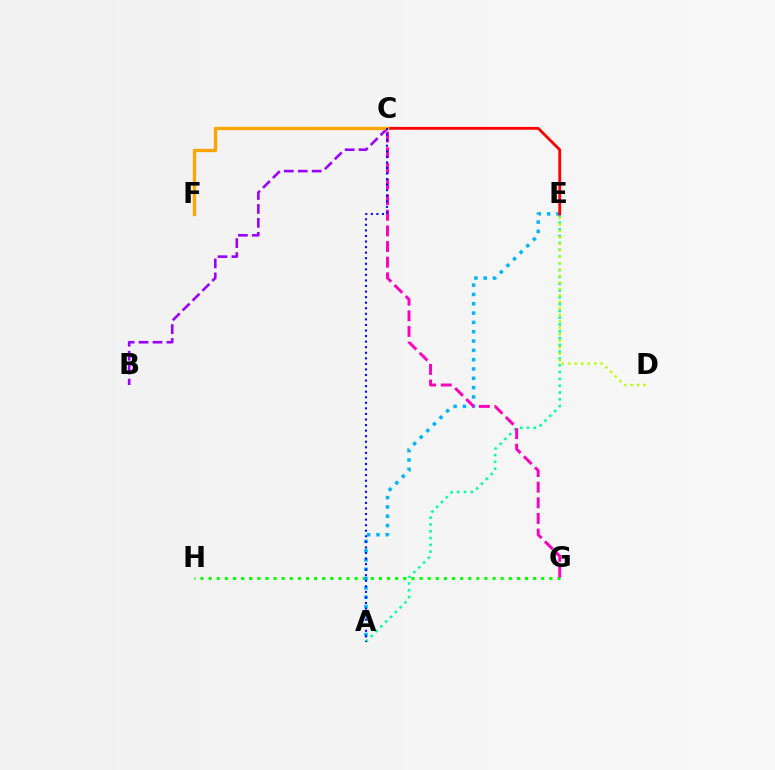{('A', 'E'): [{'color': '#00ff9d', 'line_style': 'dotted', 'thickness': 1.85}, {'color': '#00b5ff', 'line_style': 'dotted', 'thickness': 2.53}], ('B', 'C'): [{'color': '#9b00ff', 'line_style': 'dashed', 'thickness': 1.89}], ('G', 'H'): [{'color': '#08ff00', 'line_style': 'dotted', 'thickness': 2.2}], ('C', 'E'): [{'color': '#ff0000', 'line_style': 'solid', 'thickness': 2.02}], ('C', 'G'): [{'color': '#ff00bd', 'line_style': 'dashed', 'thickness': 2.12}], ('C', 'F'): [{'color': '#ffa500', 'line_style': 'solid', 'thickness': 2.39}], ('D', 'E'): [{'color': '#b3ff00', 'line_style': 'dotted', 'thickness': 1.76}], ('A', 'C'): [{'color': '#0010ff', 'line_style': 'dotted', 'thickness': 1.51}]}